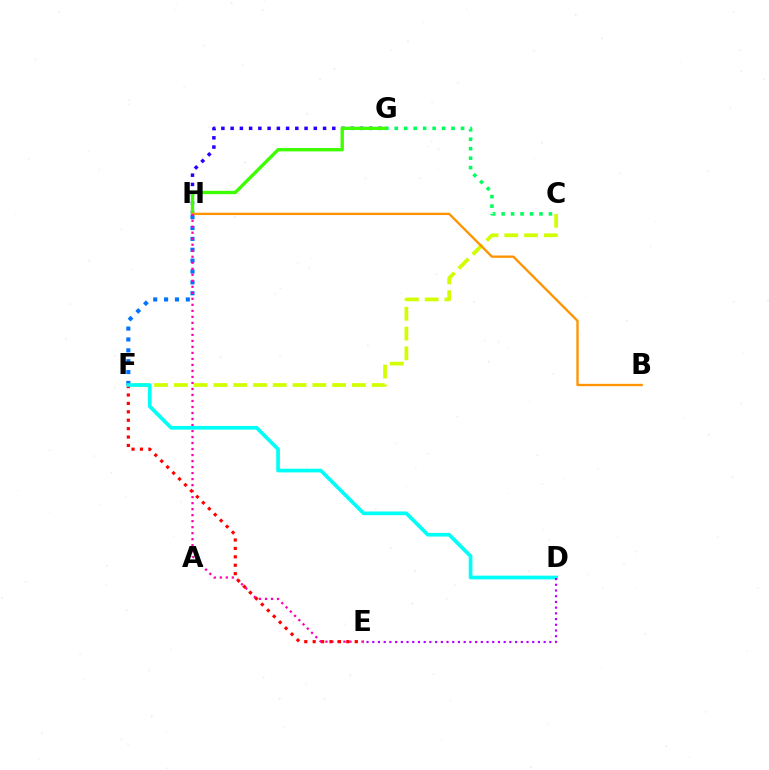{('G', 'H'): [{'color': '#2500ff', 'line_style': 'dotted', 'thickness': 2.51}, {'color': '#3dff00', 'line_style': 'solid', 'thickness': 2.4}], ('C', 'F'): [{'color': '#d1ff00', 'line_style': 'dashed', 'thickness': 2.69}], ('C', 'G'): [{'color': '#00ff5c', 'line_style': 'dotted', 'thickness': 2.57}], ('F', 'H'): [{'color': '#0074ff', 'line_style': 'dotted', 'thickness': 2.95}], ('B', 'H'): [{'color': '#ff9400', 'line_style': 'solid', 'thickness': 1.68}], ('E', 'H'): [{'color': '#ff00ac', 'line_style': 'dotted', 'thickness': 1.63}], ('E', 'F'): [{'color': '#ff0000', 'line_style': 'dotted', 'thickness': 2.28}], ('D', 'F'): [{'color': '#00fff6', 'line_style': 'solid', 'thickness': 2.65}], ('D', 'E'): [{'color': '#b900ff', 'line_style': 'dotted', 'thickness': 1.55}]}